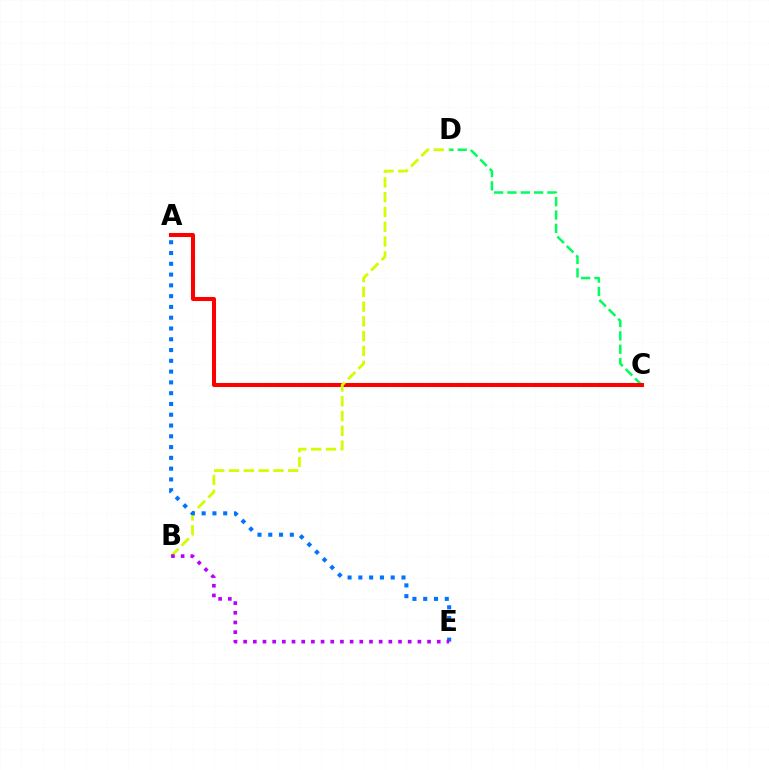{('C', 'D'): [{'color': '#00ff5c', 'line_style': 'dashed', 'thickness': 1.81}], ('A', 'C'): [{'color': '#ff0000', 'line_style': 'solid', 'thickness': 2.91}], ('B', 'D'): [{'color': '#d1ff00', 'line_style': 'dashed', 'thickness': 2.01}], ('A', 'E'): [{'color': '#0074ff', 'line_style': 'dotted', 'thickness': 2.93}], ('B', 'E'): [{'color': '#b900ff', 'line_style': 'dotted', 'thickness': 2.63}]}